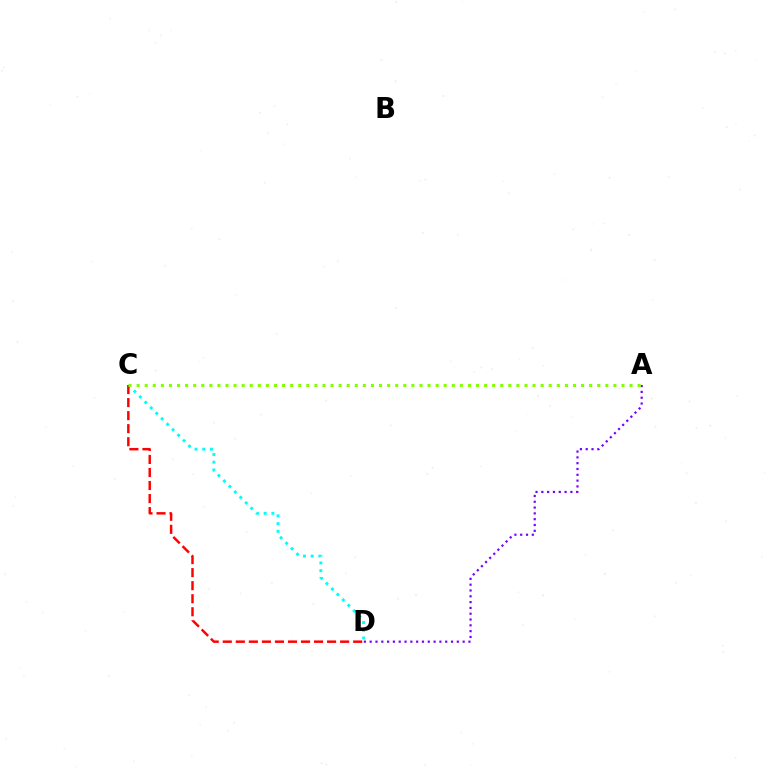{('C', 'D'): [{'color': '#00fff6', 'line_style': 'dotted', 'thickness': 2.1}, {'color': '#ff0000', 'line_style': 'dashed', 'thickness': 1.77}], ('A', 'D'): [{'color': '#7200ff', 'line_style': 'dotted', 'thickness': 1.58}], ('A', 'C'): [{'color': '#84ff00', 'line_style': 'dotted', 'thickness': 2.2}]}